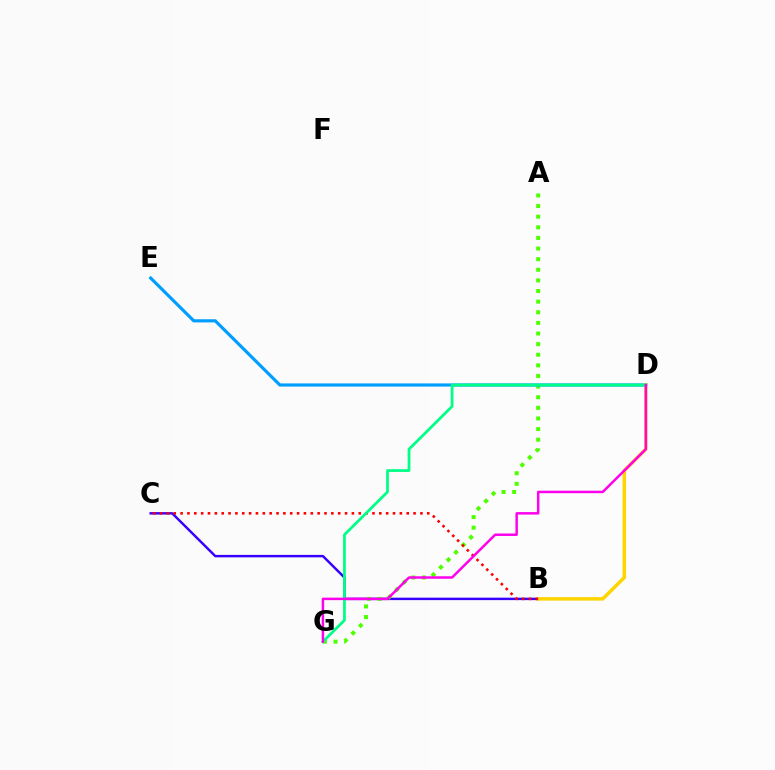{('B', 'C'): [{'color': '#3700ff', 'line_style': 'solid', 'thickness': 1.76}, {'color': '#ff0000', 'line_style': 'dotted', 'thickness': 1.86}], ('A', 'G'): [{'color': '#4fff00', 'line_style': 'dotted', 'thickness': 2.89}], ('D', 'E'): [{'color': '#009eff', 'line_style': 'solid', 'thickness': 2.28}], ('B', 'D'): [{'color': '#ffd500', 'line_style': 'solid', 'thickness': 2.51}], ('D', 'G'): [{'color': '#00ff86', 'line_style': 'solid', 'thickness': 1.99}, {'color': '#ff00ed', 'line_style': 'solid', 'thickness': 1.79}]}